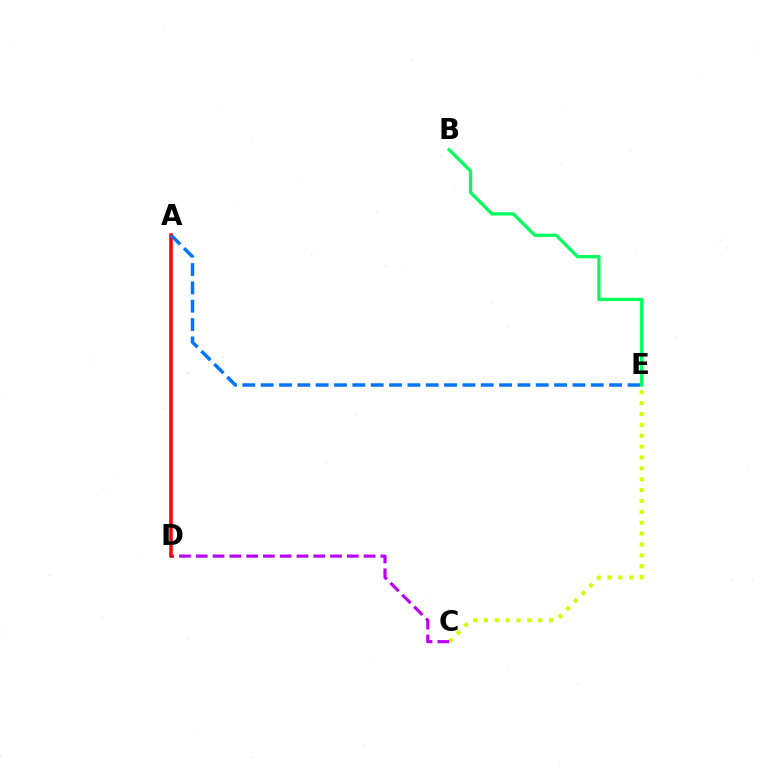{('C', 'E'): [{'color': '#d1ff00', 'line_style': 'dotted', 'thickness': 2.95}], ('C', 'D'): [{'color': '#b900ff', 'line_style': 'dashed', 'thickness': 2.28}], ('A', 'D'): [{'color': '#ff0000', 'line_style': 'solid', 'thickness': 2.53}], ('A', 'E'): [{'color': '#0074ff', 'line_style': 'dashed', 'thickness': 2.49}], ('B', 'E'): [{'color': '#00ff5c', 'line_style': 'solid', 'thickness': 2.34}]}